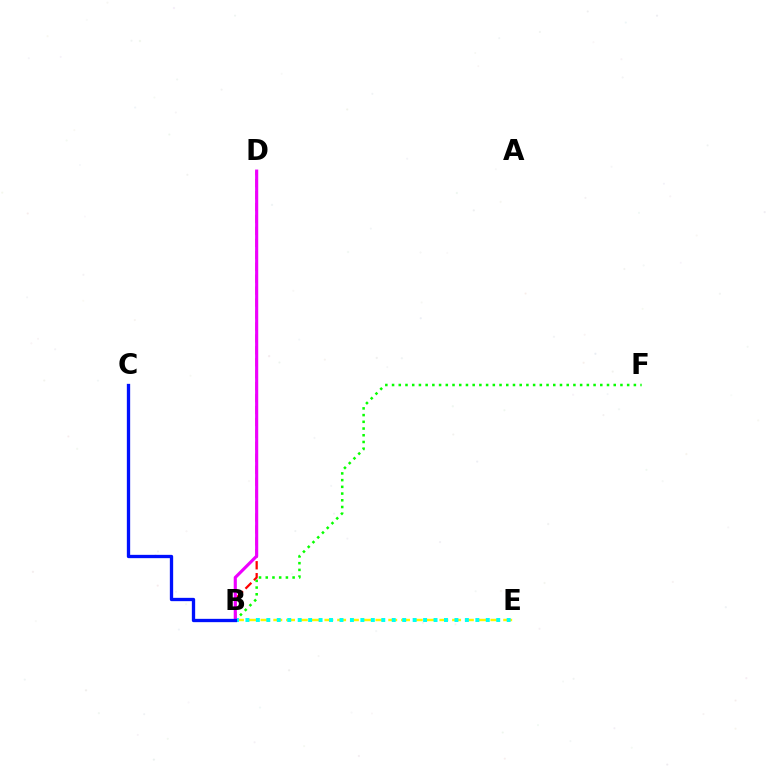{('B', 'D'): [{'color': '#ff0000', 'line_style': 'dashed', 'thickness': 1.62}, {'color': '#ee00ff', 'line_style': 'solid', 'thickness': 2.25}], ('B', 'F'): [{'color': '#08ff00', 'line_style': 'dotted', 'thickness': 1.83}], ('B', 'E'): [{'color': '#fcf500', 'line_style': 'dashed', 'thickness': 1.74}, {'color': '#00fff6', 'line_style': 'dotted', 'thickness': 2.84}], ('B', 'C'): [{'color': '#0010ff', 'line_style': 'solid', 'thickness': 2.38}]}